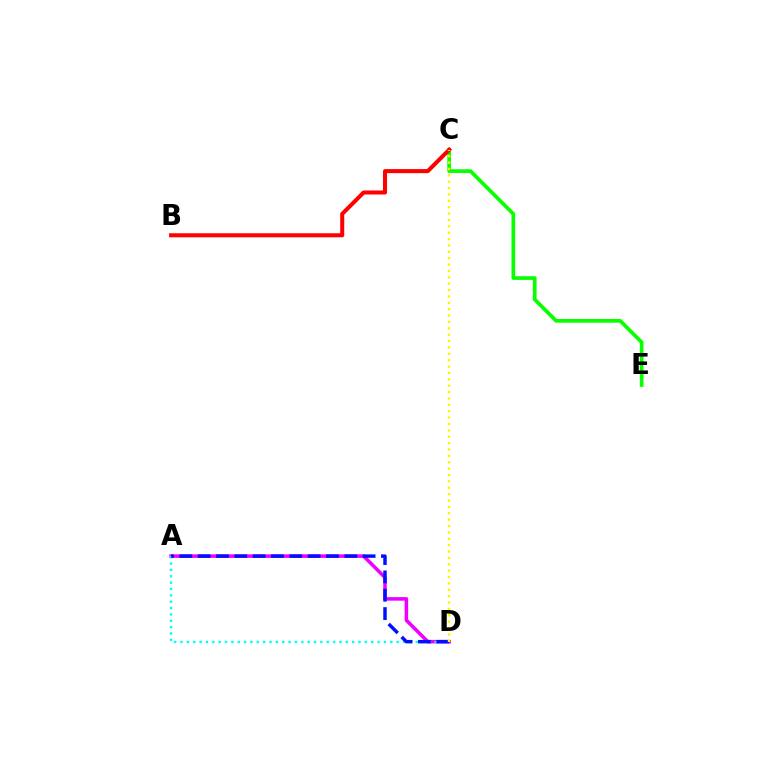{('C', 'E'): [{'color': '#08ff00', 'line_style': 'solid', 'thickness': 2.66}], ('B', 'C'): [{'color': '#ff0000', 'line_style': 'solid', 'thickness': 2.91}], ('A', 'D'): [{'color': '#ee00ff', 'line_style': 'solid', 'thickness': 2.55}, {'color': '#00fff6', 'line_style': 'dotted', 'thickness': 1.73}, {'color': '#0010ff', 'line_style': 'dashed', 'thickness': 2.49}], ('C', 'D'): [{'color': '#fcf500', 'line_style': 'dotted', 'thickness': 1.73}]}